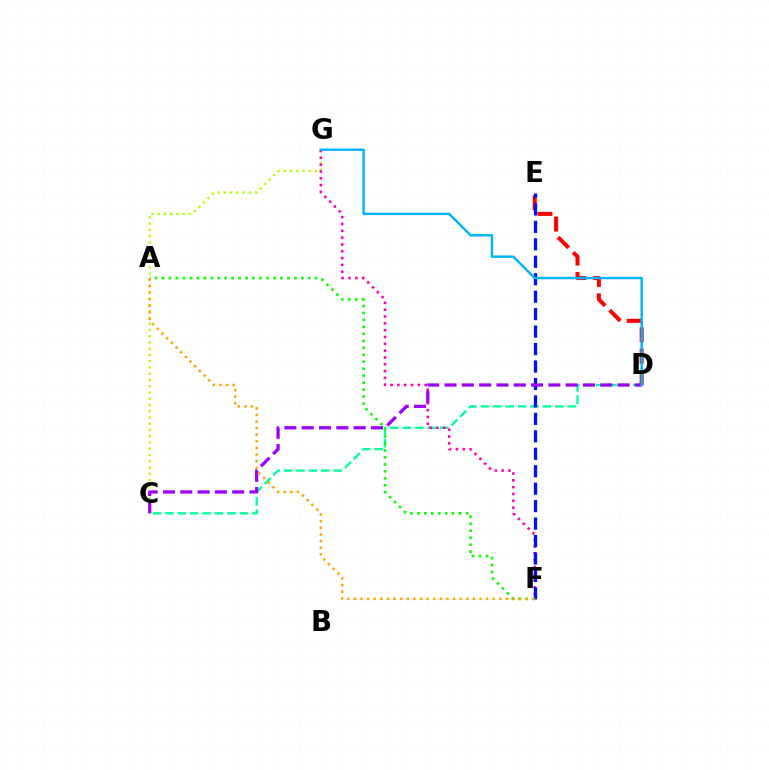{('C', 'D'): [{'color': '#00ff9d', 'line_style': 'dashed', 'thickness': 1.69}, {'color': '#9b00ff', 'line_style': 'dashed', 'thickness': 2.35}], ('D', 'E'): [{'color': '#ff0000', 'line_style': 'dashed', 'thickness': 2.91}], ('C', 'G'): [{'color': '#b3ff00', 'line_style': 'dotted', 'thickness': 1.7}], ('F', 'G'): [{'color': '#ff00bd', 'line_style': 'dotted', 'thickness': 1.85}], ('E', 'F'): [{'color': '#0010ff', 'line_style': 'dashed', 'thickness': 2.37}], ('A', 'F'): [{'color': '#08ff00', 'line_style': 'dotted', 'thickness': 1.89}, {'color': '#ffa500', 'line_style': 'dotted', 'thickness': 1.8}], ('D', 'G'): [{'color': '#00b5ff', 'line_style': 'solid', 'thickness': 1.76}]}